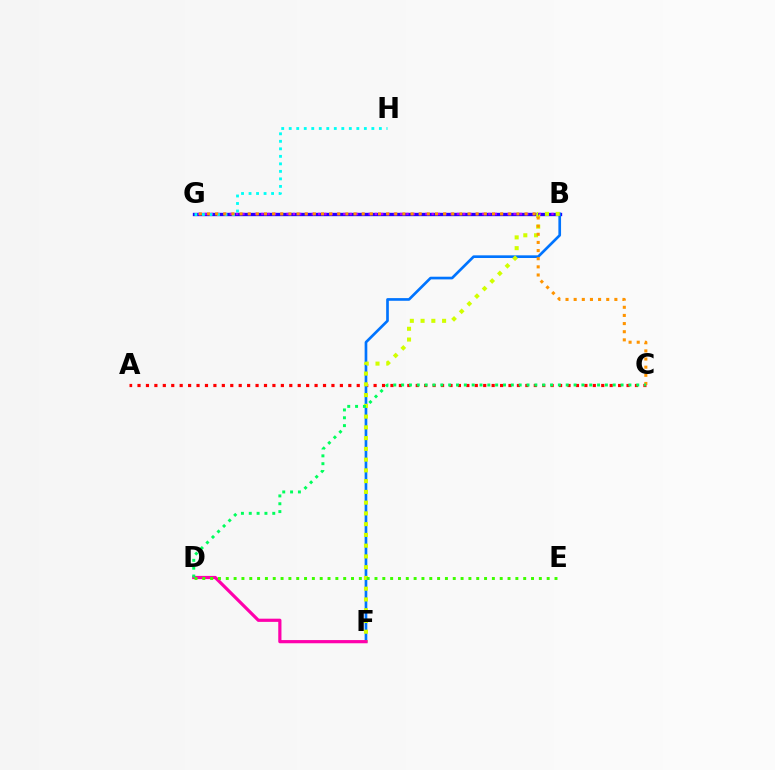{('A', 'C'): [{'color': '#ff0000', 'line_style': 'dotted', 'thickness': 2.29}], ('B', 'G'): [{'color': '#2500ff', 'line_style': 'solid', 'thickness': 2.41}, {'color': '#b900ff', 'line_style': 'dotted', 'thickness': 1.71}], ('B', 'F'): [{'color': '#0074ff', 'line_style': 'solid', 'thickness': 1.92}, {'color': '#d1ff00', 'line_style': 'dotted', 'thickness': 2.92}], ('G', 'H'): [{'color': '#00fff6', 'line_style': 'dotted', 'thickness': 2.04}], ('C', 'G'): [{'color': '#ff9400', 'line_style': 'dotted', 'thickness': 2.21}], ('D', 'F'): [{'color': '#ff00ac', 'line_style': 'solid', 'thickness': 2.3}], ('D', 'E'): [{'color': '#3dff00', 'line_style': 'dotted', 'thickness': 2.13}], ('C', 'D'): [{'color': '#00ff5c', 'line_style': 'dotted', 'thickness': 2.13}]}